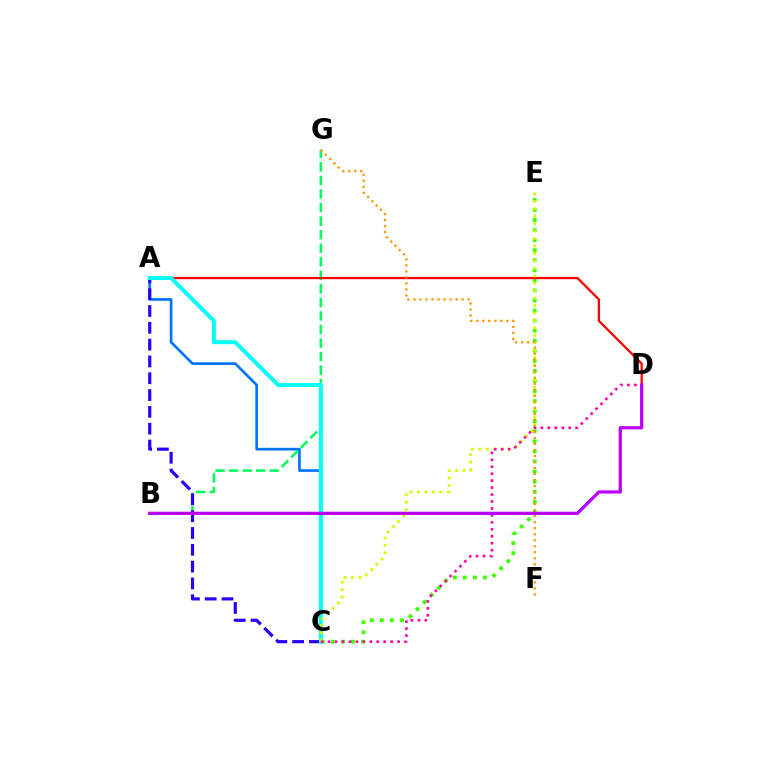{('A', 'C'): [{'color': '#0074ff', 'line_style': 'solid', 'thickness': 1.93}, {'color': '#2500ff', 'line_style': 'dashed', 'thickness': 2.28}, {'color': '#00fff6', 'line_style': 'solid', 'thickness': 2.85}], ('C', 'E'): [{'color': '#3dff00', 'line_style': 'dotted', 'thickness': 2.73}, {'color': '#d1ff00', 'line_style': 'dotted', 'thickness': 2.02}], ('B', 'G'): [{'color': '#00ff5c', 'line_style': 'dashed', 'thickness': 1.84}], ('A', 'D'): [{'color': '#ff0000', 'line_style': 'solid', 'thickness': 1.64}], ('C', 'D'): [{'color': '#ff00ac', 'line_style': 'dotted', 'thickness': 1.89}], ('F', 'G'): [{'color': '#ff9400', 'line_style': 'dotted', 'thickness': 1.64}], ('B', 'D'): [{'color': '#b900ff', 'line_style': 'solid', 'thickness': 2.31}]}